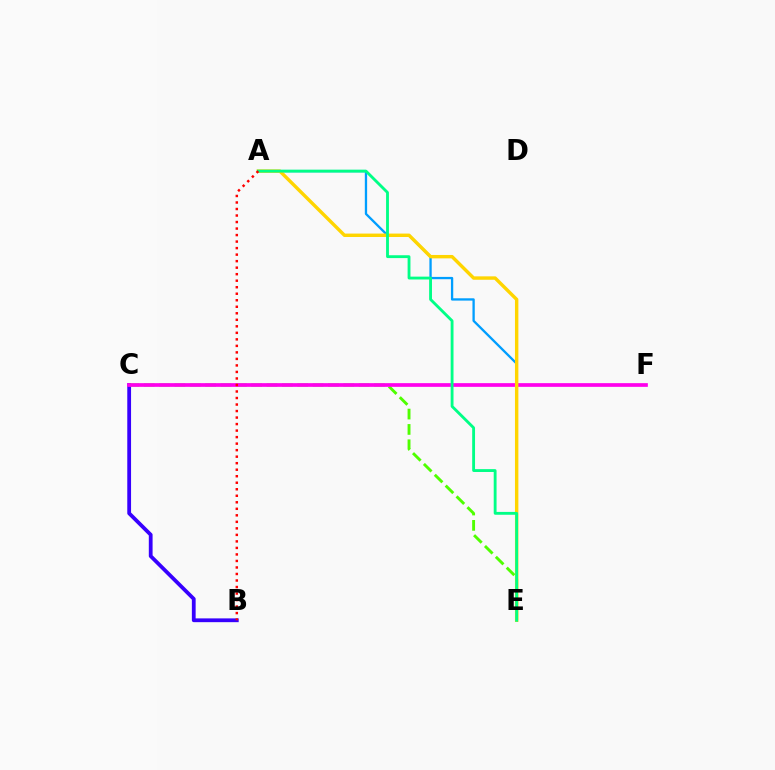{('A', 'E'): [{'color': '#009eff', 'line_style': 'solid', 'thickness': 1.66}, {'color': '#ffd500', 'line_style': 'solid', 'thickness': 2.46}, {'color': '#00ff86', 'line_style': 'solid', 'thickness': 2.05}], ('B', 'C'): [{'color': '#3700ff', 'line_style': 'solid', 'thickness': 2.72}], ('C', 'E'): [{'color': '#4fff00', 'line_style': 'dashed', 'thickness': 2.09}], ('C', 'F'): [{'color': '#ff00ed', 'line_style': 'solid', 'thickness': 2.66}], ('A', 'B'): [{'color': '#ff0000', 'line_style': 'dotted', 'thickness': 1.77}]}